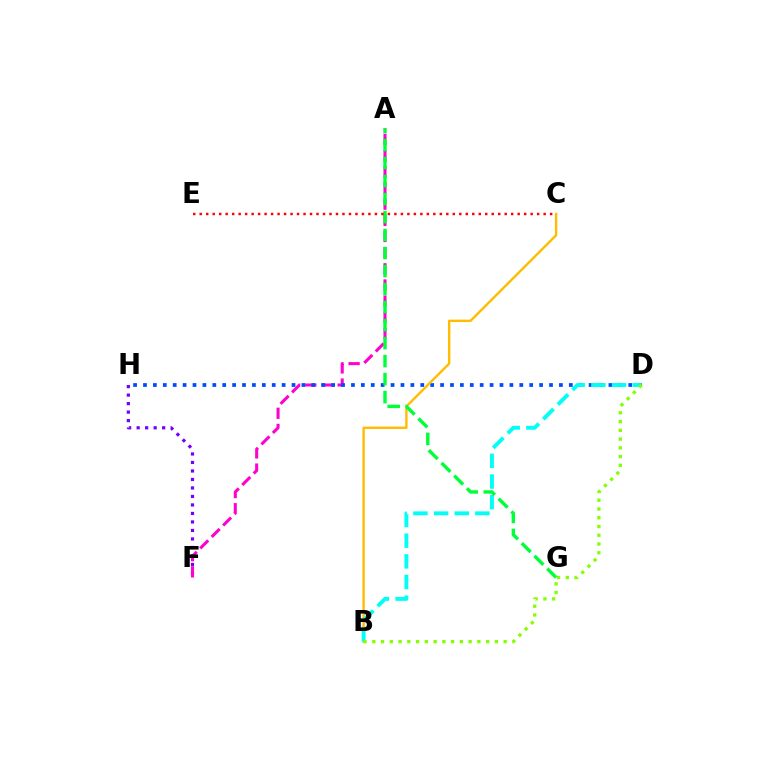{('F', 'H'): [{'color': '#7200ff', 'line_style': 'dotted', 'thickness': 2.31}], ('A', 'F'): [{'color': '#ff00cf', 'line_style': 'dashed', 'thickness': 2.2}], ('D', 'H'): [{'color': '#004bff', 'line_style': 'dotted', 'thickness': 2.69}], ('B', 'C'): [{'color': '#ffbd00', 'line_style': 'solid', 'thickness': 1.72}], ('B', 'D'): [{'color': '#00fff6', 'line_style': 'dashed', 'thickness': 2.81}, {'color': '#84ff00', 'line_style': 'dotted', 'thickness': 2.38}], ('A', 'G'): [{'color': '#00ff39', 'line_style': 'dashed', 'thickness': 2.45}], ('C', 'E'): [{'color': '#ff0000', 'line_style': 'dotted', 'thickness': 1.76}]}